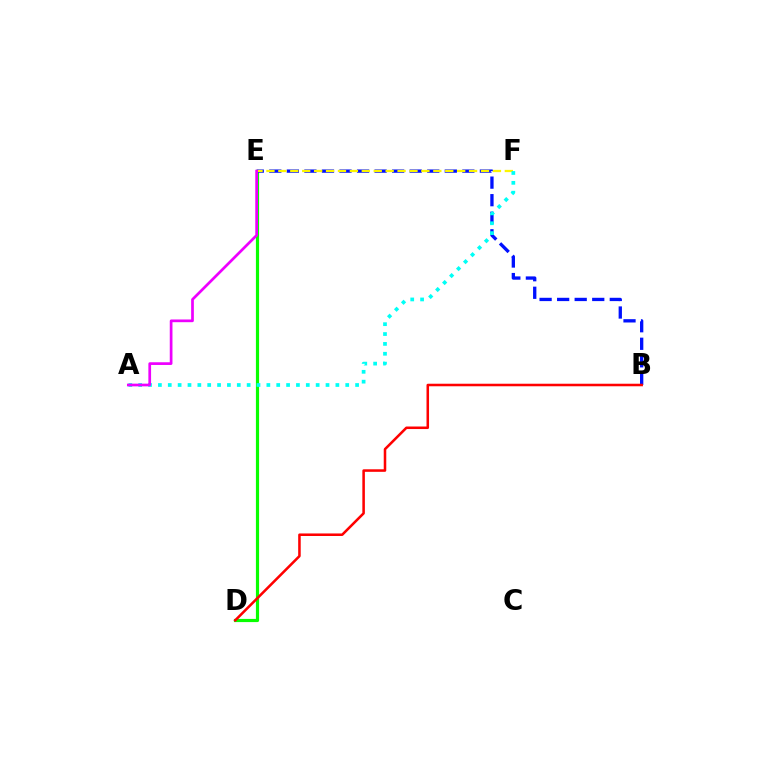{('D', 'E'): [{'color': '#08ff00', 'line_style': 'solid', 'thickness': 2.29}], ('B', 'E'): [{'color': '#0010ff', 'line_style': 'dashed', 'thickness': 2.38}], ('E', 'F'): [{'color': '#fcf500', 'line_style': 'dashed', 'thickness': 1.62}], ('A', 'F'): [{'color': '#00fff6', 'line_style': 'dotted', 'thickness': 2.68}], ('A', 'E'): [{'color': '#ee00ff', 'line_style': 'solid', 'thickness': 1.95}], ('B', 'D'): [{'color': '#ff0000', 'line_style': 'solid', 'thickness': 1.83}]}